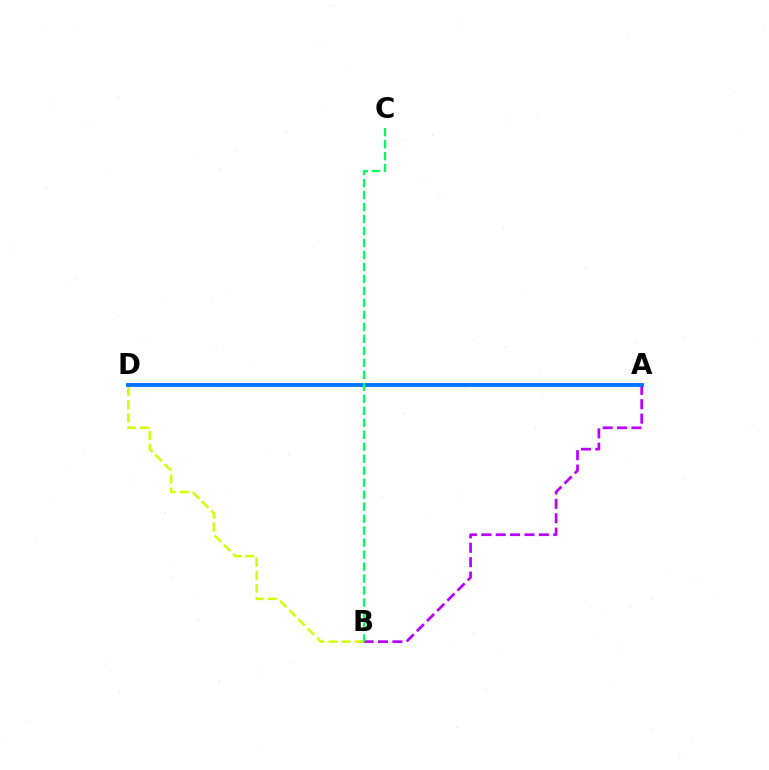{('A', 'B'): [{'color': '#b900ff', 'line_style': 'dashed', 'thickness': 1.95}], ('A', 'D'): [{'color': '#ff0000', 'line_style': 'solid', 'thickness': 1.72}, {'color': '#0074ff', 'line_style': 'solid', 'thickness': 2.77}], ('B', 'D'): [{'color': '#d1ff00', 'line_style': 'dashed', 'thickness': 1.77}], ('B', 'C'): [{'color': '#00ff5c', 'line_style': 'dashed', 'thickness': 1.63}]}